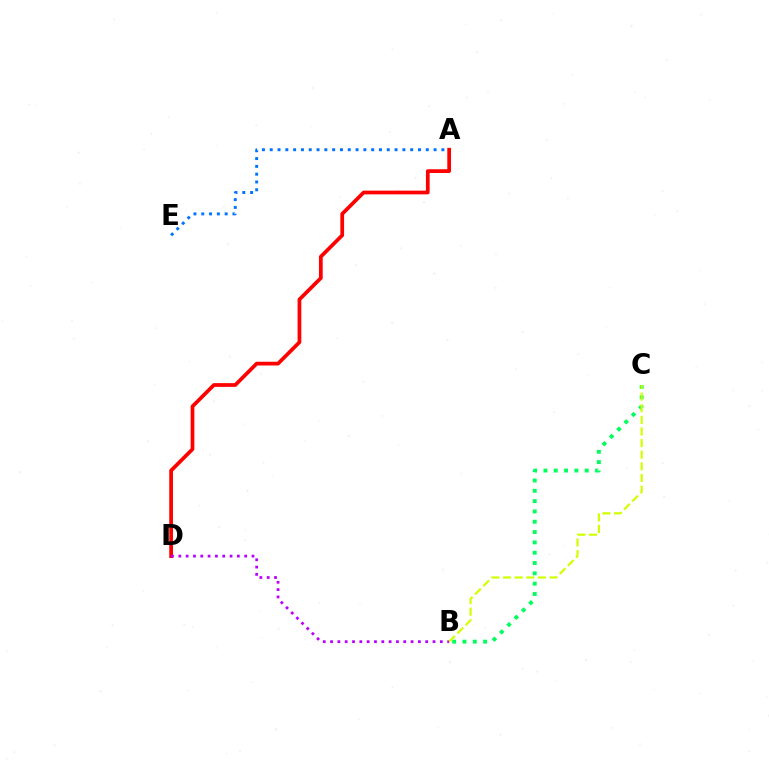{('A', 'E'): [{'color': '#0074ff', 'line_style': 'dotted', 'thickness': 2.12}], ('A', 'D'): [{'color': '#ff0000', 'line_style': 'solid', 'thickness': 2.68}], ('B', 'C'): [{'color': '#00ff5c', 'line_style': 'dotted', 'thickness': 2.8}, {'color': '#d1ff00', 'line_style': 'dashed', 'thickness': 1.58}], ('B', 'D'): [{'color': '#b900ff', 'line_style': 'dotted', 'thickness': 1.99}]}